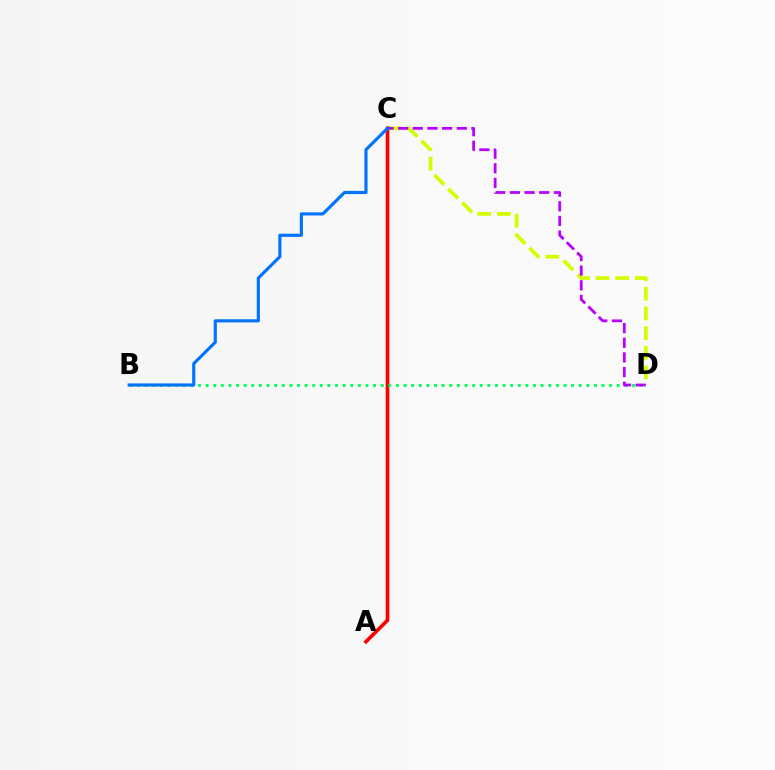{('C', 'D'): [{'color': '#d1ff00', 'line_style': 'dashed', 'thickness': 2.67}, {'color': '#b900ff', 'line_style': 'dashed', 'thickness': 1.99}], ('A', 'C'): [{'color': '#ff0000', 'line_style': 'solid', 'thickness': 2.63}], ('B', 'D'): [{'color': '#00ff5c', 'line_style': 'dotted', 'thickness': 2.07}], ('B', 'C'): [{'color': '#0074ff', 'line_style': 'solid', 'thickness': 2.27}]}